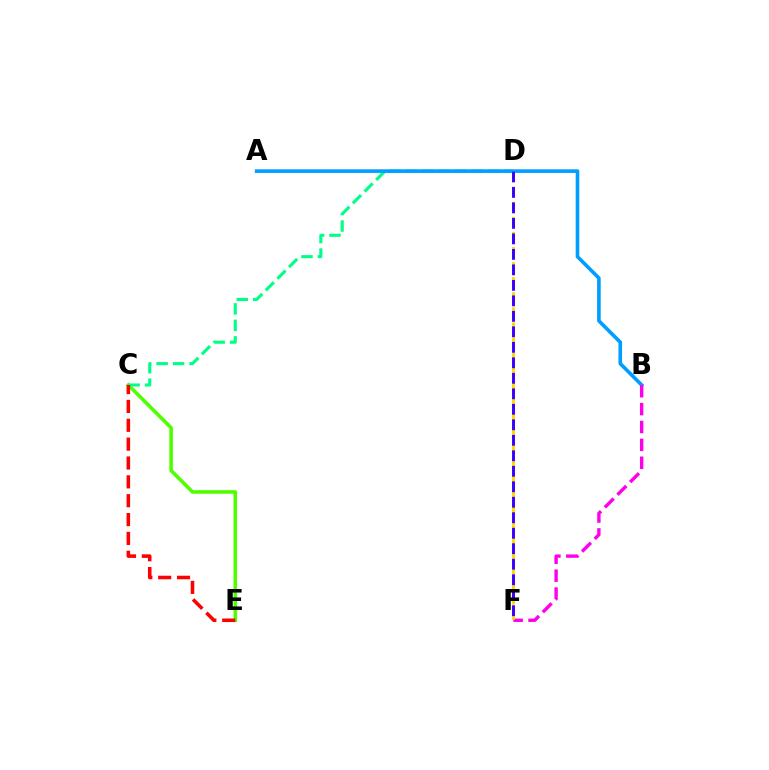{('C', 'E'): [{'color': '#4fff00', 'line_style': 'solid', 'thickness': 2.57}, {'color': '#ff0000', 'line_style': 'dashed', 'thickness': 2.56}], ('C', 'D'): [{'color': '#00ff86', 'line_style': 'dashed', 'thickness': 2.24}], ('A', 'B'): [{'color': '#009eff', 'line_style': 'solid', 'thickness': 2.61}], ('B', 'F'): [{'color': '#ff00ed', 'line_style': 'dashed', 'thickness': 2.43}], ('D', 'F'): [{'color': '#ffd500', 'line_style': 'dashed', 'thickness': 2.05}, {'color': '#3700ff', 'line_style': 'dashed', 'thickness': 2.1}]}